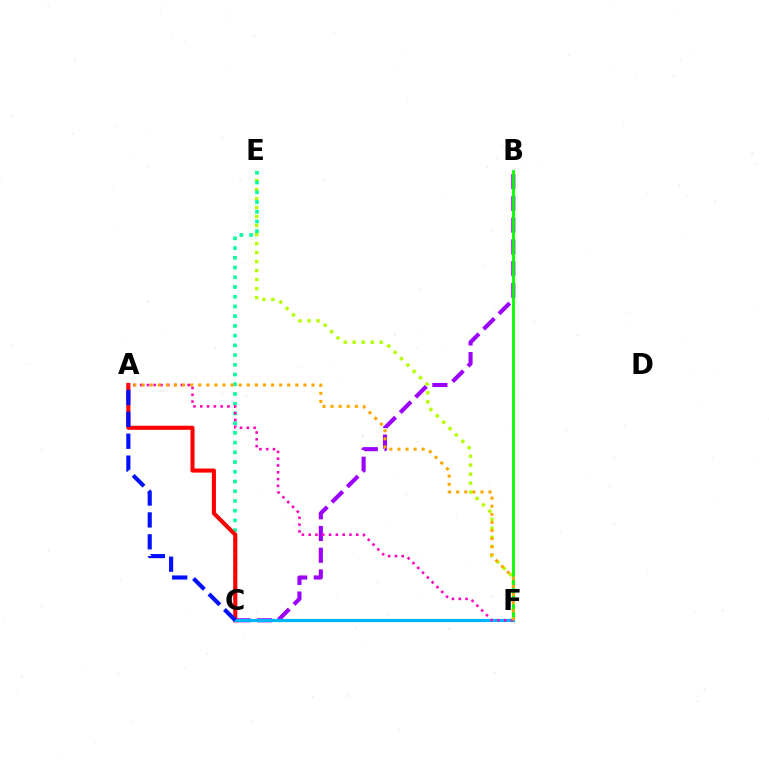{('B', 'C'): [{'color': '#9b00ff', 'line_style': 'dashed', 'thickness': 2.95}], ('E', 'F'): [{'color': '#b3ff00', 'line_style': 'dotted', 'thickness': 2.45}], ('C', 'E'): [{'color': '#00ff9d', 'line_style': 'dotted', 'thickness': 2.64}], ('B', 'F'): [{'color': '#08ff00', 'line_style': 'solid', 'thickness': 2.04}], ('A', 'C'): [{'color': '#ff0000', 'line_style': 'solid', 'thickness': 2.94}, {'color': '#0010ff', 'line_style': 'dashed', 'thickness': 2.97}], ('C', 'F'): [{'color': '#00b5ff', 'line_style': 'solid', 'thickness': 2.29}], ('A', 'F'): [{'color': '#ff00bd', 'line_style': 'dotted', 'thickness': 1.85}, {'color': '#ffa500', 'line_style': 'dotted', 'thickness': 2.2}]}